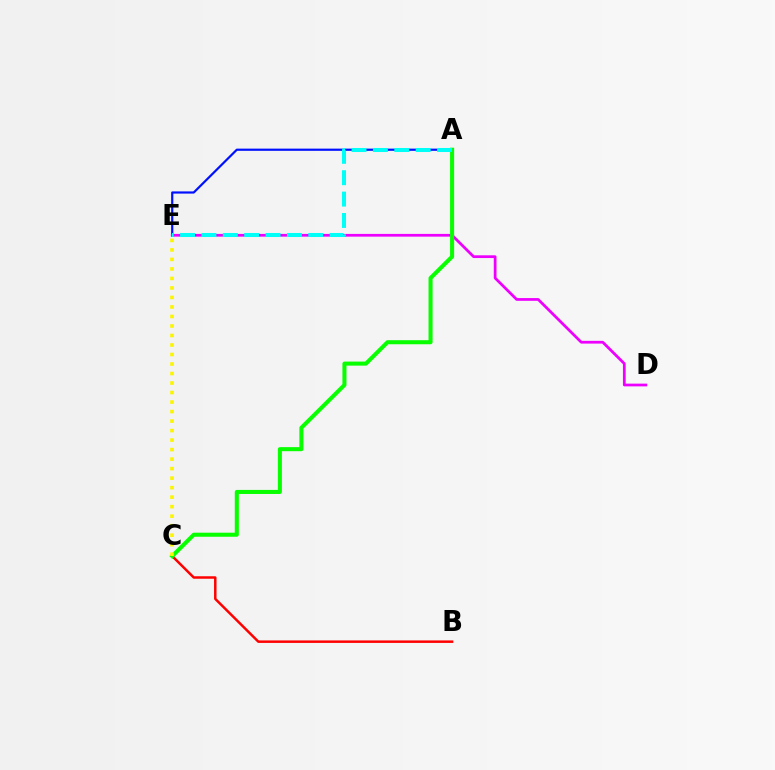{('A', 'E'): [{'color': '#0010ff', 'line_style': 'solid', 'thickness': 1.58}, {'color': '#00fff6', 'line_style': 'dashed', 'thickness': 2.9}], ('B', 'C'): [{'color': '#ff0000', 'line_style': 'solid', 'thickness': 1.79}], ('D', 'E'): [{'color': '#ee00ff', 'line_style': 'solid', 'thickness': 1.98}], ('A', 'C'): [{'color': '#08ff00', 'line_style': 'solid', 'thickness': 2.92}], ('C', 'E'): [{'color': '#fcf500', 'line_style': 'dotted', 'thickness': 2.58}]}